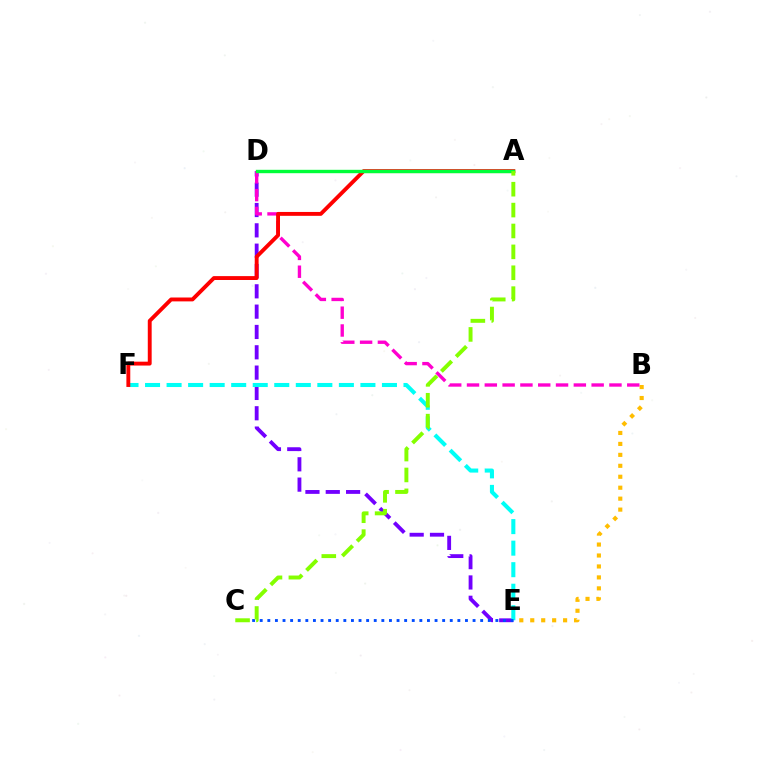{('D', 'E'): [{'color': '#7200ff', 'line_style': 'dashed', 'thickness': 2.76}], ('E', 'F'): [{'color': '#00fff6', 'line_style': 'dashed', 'thickness': 2.93}], ('C', 'E'): [{'color': '#004bff', 'line_style': 'dotted', 'thickness': 2.07}], ('B', 'E'): [{'color': '#ffbd00', 'line_style': 'dotted', 'thickness': 2.98}], ('B', 'D'): [{'color': '#ff00cf', 'line_style': 'dashed', 'thickness': 2.42}], ('A', 'F'): [{'color': '#ff0000', 'line_style': 'solid', 'thickness': 2.79}], ('A', 'D'): [{'color': '#00ff39', 'line_style': 'solid', 'thickness': 2.44}], ('A', 'C'): [{'color': '#84ff00', 'line_style': 'dashed', 'thickness': 2.84}]}